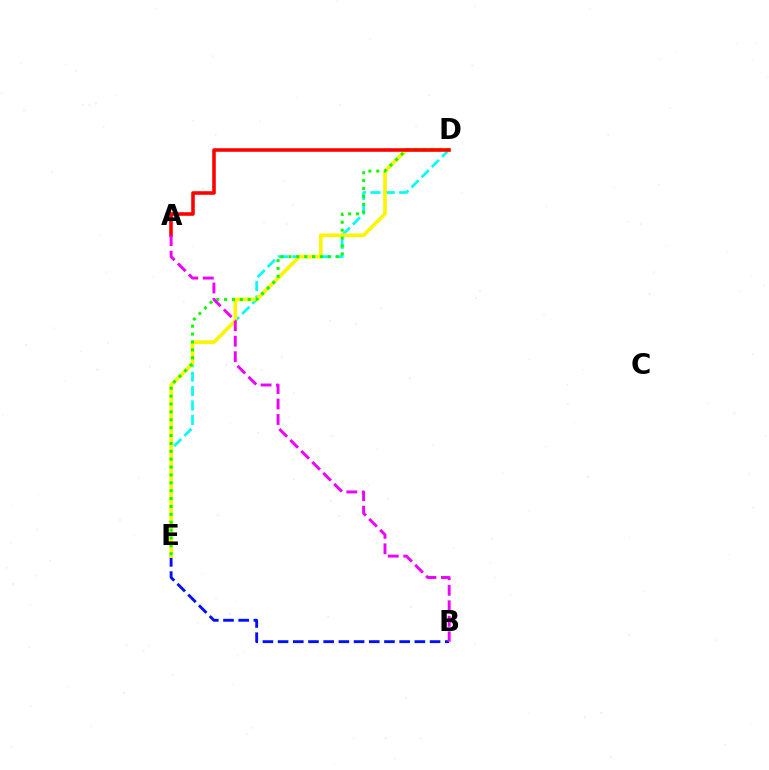{('B', 'E'): [{'color': '#0010ff', 'line_style': 'dashed', 'thickness': 2.06}], ('D', 'E'): [{'color': '#00fff6', 'line_style': 'dashed', 'thickness': 1.96}, {'color': '#fcf500', 'line_style': 'solid', 'thickness': 2.64}, {'color': '#08ff00', 'line_style': 'dotted', 'thickness': 2.14}], ('A', 'D'): [{'color': '#ff0000', 'line_style': 'solid', 'thickness': 2.56}], ('A', 'B'): [{'color': '#ee00ff', 'line_style': 'dashed', 'thickness': 2.11}]}